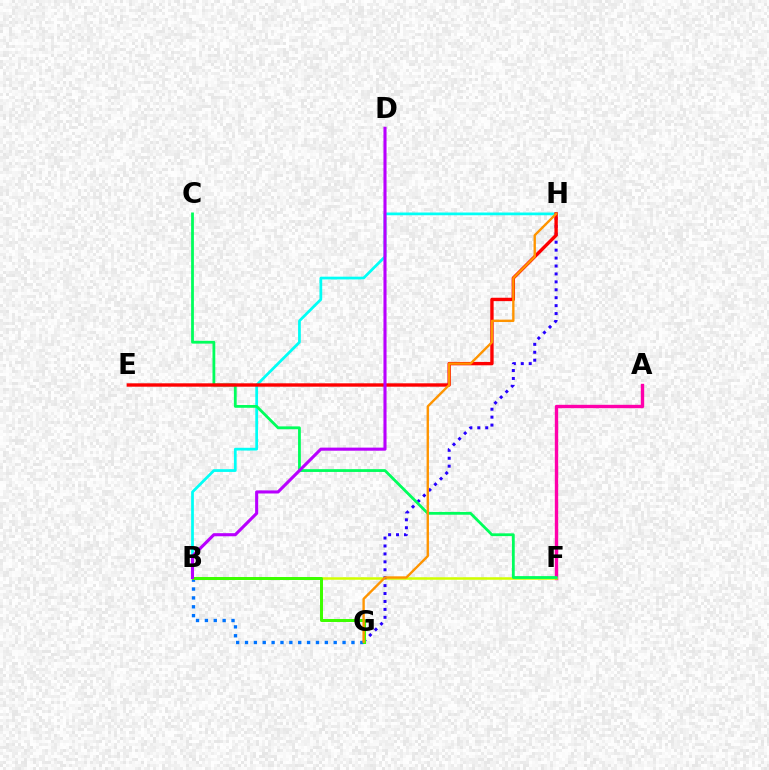{('A', 'F'): [{'color': '#ff00ac', 'line_style': 'solid', 'thickness': 2.43}], ('B', 'F'): [{'color': '#d1ff00', 'line_style': 'solid', 'thickness': 1.81}], ('B', 'G'): [{'color': '#0074ff', 'line_style': 'dotted', 'thickness': 2.41}, {'color': '#3dff00', 'line_style': 'solid', 'thickness': 2.15}], ('G', 'H'): [{'color': '#2500ff', 'line_style': 'dotted', 'thickness': 2.15}, {'color': '#ff9400', 'line_style': 'solid', 'thickness': 1.7}], ('B', 'H'): [{'color': '#00fff6', 'line_style': 'solid', 'thickness': 1.98}], ('C', 'F'): [{'color': '#00ff5c', 'line_style': 'solid', 'thickness': 2.01}], ('E', 'H'): [{'color': '#ff0000', 'line_style': 'solid', 'thickness': 2.43}], ('B', 'D'): [{'color': '#b900ff', 'line_style': 'solid', 'thickness': 2.23}]}